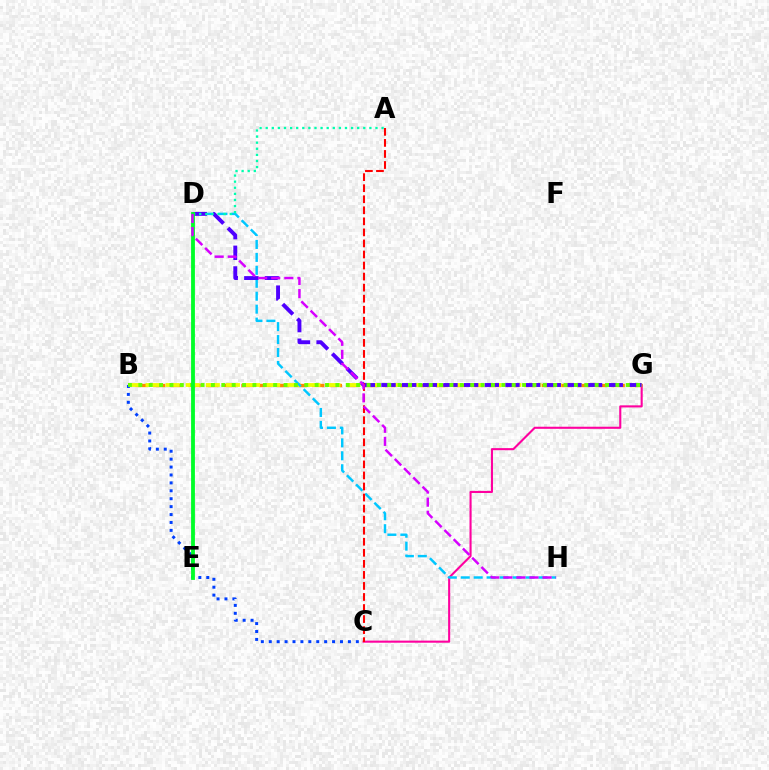{('C', 'G'): [{'color': '#ff00a0', 'line_style': 'solid', 'thickness': 1.51}], ('B', 'G'): [{'color': '#ff8800', 'line_style': 'dashed', 'thickness': 2.4}, {'color': '#eeff00', 'line_style': 'dashed', 'thickness': 2.73}, {'color': '#66ff00', 'line_style': 'dotted', 'thickness': 2.82}], ('B', 'C'): [{'color': '#003fff', 'line_style': 'dotted', 'thickness': 2.15}], ('D', 'H'): [{'color': '#00c7ff', 'line_style': 'dashed', 'thickness': 1.76}, {'color': '#d600ff', 'line_style': 'dashed', 'thickness': 1.78}], ('D', 'G'): [{'color': '#4f00ff', 'line_style': 'dashed', 'thickness': 2.81}], ('A', 'D'): [{'color': '#00ffaf', 'line_style': 'dotted', 'thickness': 1.66}], ('A', 'C'): [{'color': '#ff0000', 'line_style': 'dashed', 'thickness': 1.5}], ('D', 'E'): [{'color': '#00ff27', 'line_style': 'solid', 'thickness': 2.75}]}